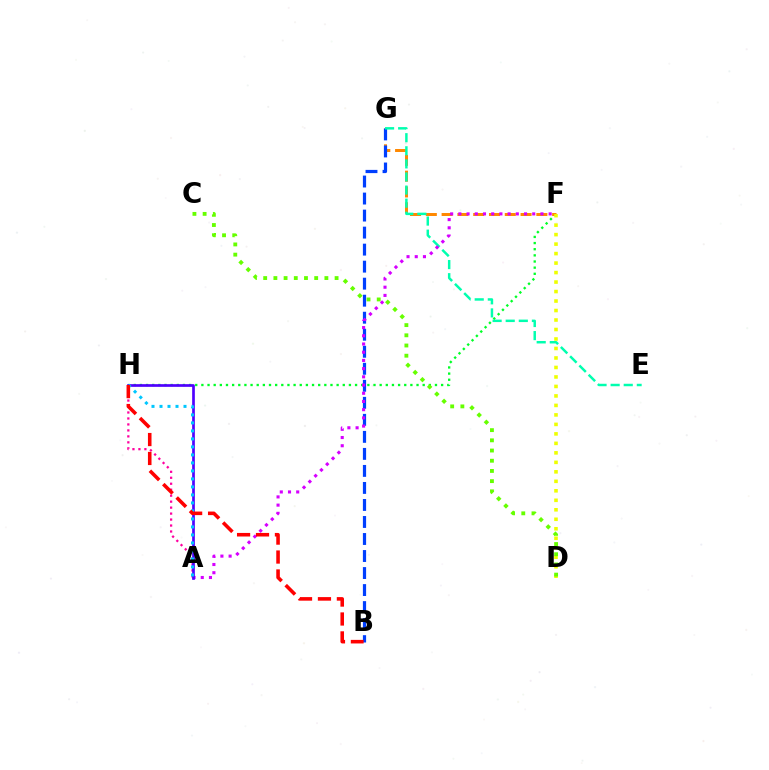{('F', 'H'): [{'color': '#00ff27', 'line_style': 'dotted', 'thickness': 1.67}], ('F', 'G'): [{'color': '#ff8800', 'line_style': 'dashed', 'thickness': 2.15}], ('D', 'F'): [{'color': '#eeff00', 'line_style': 'dotted', 'thickness': 2.58}], ('B', 'G'): [{'color': '#003fff', 'line_style': 'dashed', 'thickness': 2.31}], ('E', 'G'): [{'color': '#00ffaf', 'line_style': 'dashed', 'thickness': 1.78}], ('A', 'H'): [{'color': '#ff00a0', 'line_style': 'dotted', 'thickness': 1.62}, {'color': '#4f00ff', 'line_style': 'solid', 'thickness': 1.94}, {'color': '#00c7ff', 'line_style': 'dotted', 'thickness': 2.17}], ('A', 'F'): [{'color': '#d600ff', 'line_style': 'dotted', 'thickness': 2.23}], ('C', 'D'): [{'color': '#66ff00', 'line_style': 'dotted', 'thickness': 2.77}], ('B', 'H'): [{'color': '#ff0000', 'line_style': 'dashed', 'thickness': 2.57}]}